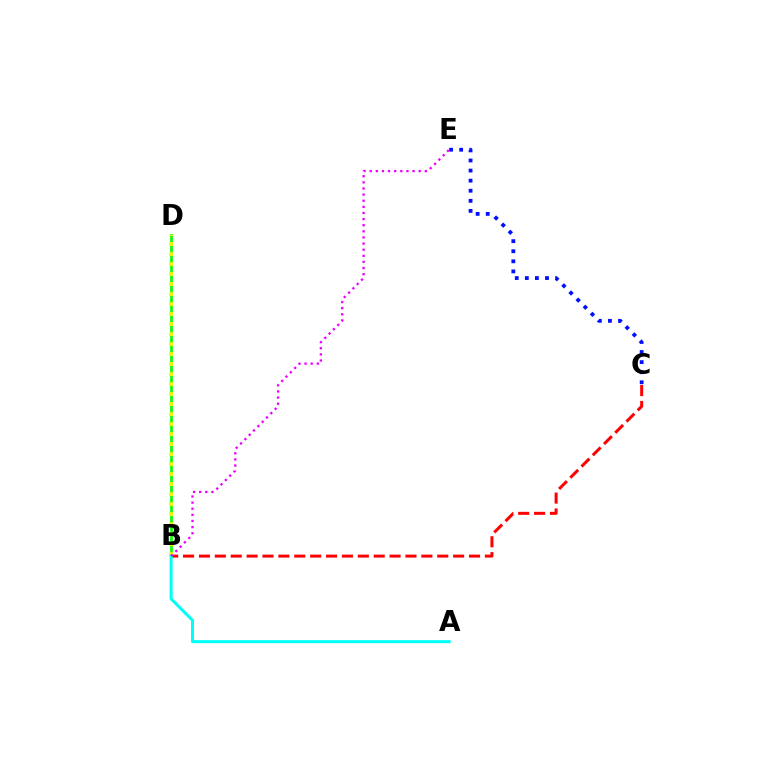{('B', 'C'): [{'color': '#ff0000', 'line_style': 'dashed', 'thickness': 2.16}], ('C', 'E'): [{'color': '#0010ff', 'line_style': 'dotted', 'thickness': 2.74}], ('B', 'D'): [{'color': '#08ff00', 'line_style': 'solid', 'thickness': 1.93}, {'color': '#fcf500', 'line_style': 'dotted', 'thickness': 2.72}], ('A', 'B'): [{'color': '#00fff6', 'line_style': 'solid', 'thickness': 2.18}], ('B', 'E'): [{'color': '#ee00ff', 'line_style': 'dotted', 'thickness': 1.66}]}